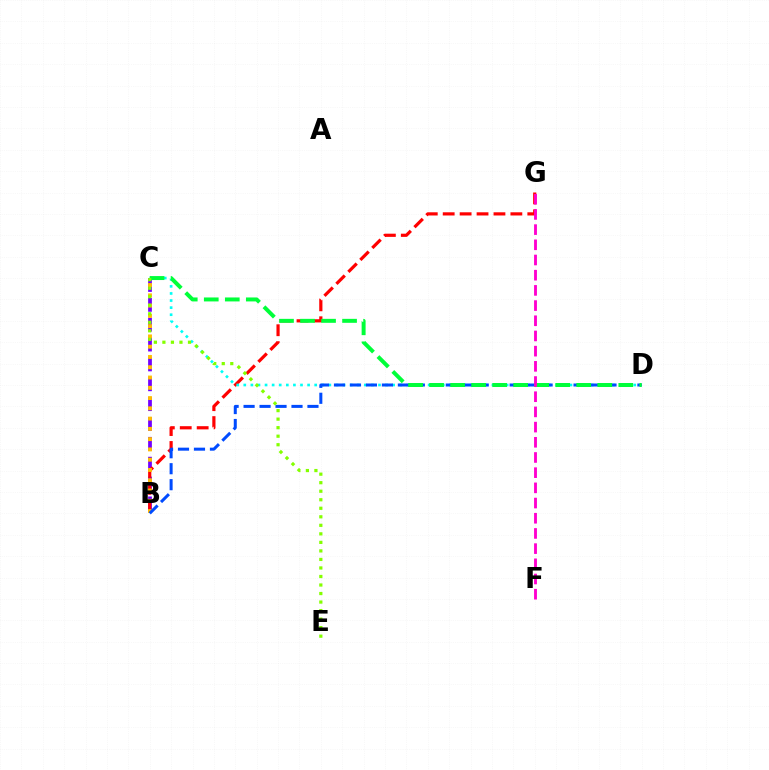{('B', 'C'): [{'color': '#7200ff', 'line_style': 'dashed', 'thickness': 2.7}, {'color': '#ffbd00', 'line_style': 'dotted', 'thickness': 2.79}], ('B', 'G'): [{'color': '#ff0000', 'line_style': 'dashed', 'thickness': 2.3}], ('C', 'D'): [{'color': '#00fff6', 'line_style': 'dotted', 'thickness': 1.93}, {'color': '#00ff39', 'line_style': 'dashed', 'thickness': 2.86}], ('B', 'D'): [{'color': '#004bff', 'line_style': 'dashed', 'thickness': 2.17}], ('C', 'E'): [{'color': '#84ff00', 'line_style': 'dotted', 'thickness': 2.32}], ('F', 'G'): [{'color': '#ff00cf', 'line_style': 'dashed', 'thickness': 2.06}]}